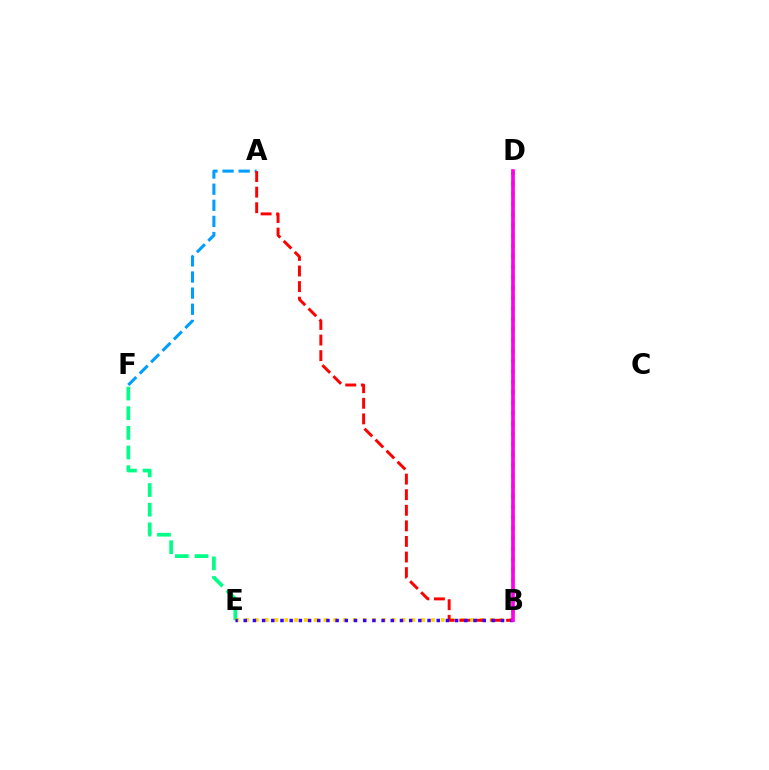{('E', 'F'): [{'color': '#00ff86', 'line_style': 'dashed', 'thickness': 2.67}], ('B', 'E'): [{'color': '#ffd500', 'line_style': 'dotted', 'thickness': 2.66}, {'color': '#3700ff', 'line_style': 'dotted', 'thickness': 2.5}], ('A', 'F'): [{'color': '#009eff', 'line_style': 'dashed', 'thickness': 2.19}], ('A', 'B'): [{'color': '#ff0000', 'line_style': 'dashed', 'thickness': 2.12}], ('B', 'D'): [{'color': '#4fff00', 'line_style': 'dotted', 'thickness': 2.84}, {'color': '#ff00ed', 'line_style': 'solid', 'thickness': 2.65}]}